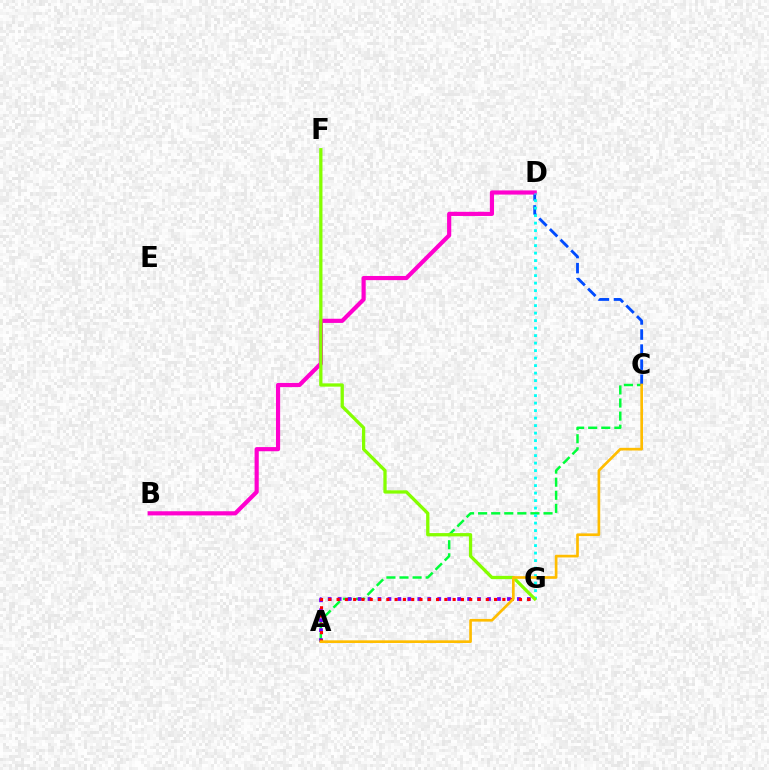{('A', 'C'): [{'color': '#00ff39', 'line_style': 'dashed', 'thickness': 1.78}, {'color': '#ffbd00', 'line_style': 'solid', 'thickness': 1.92}], ('C', 'D'): [{'color': '#004bff', 'line_style': 'dashed', 'thickness': 2.05}], ('B', 'D'): [{'color': '#ff00cf', 'line_style': 'solid', 'thickness': 3.0}], ('D', 'G'): [{'color': '#00fff6', 'line_style': 'dotted', 'thickness': 2.04}], ('A', 'G'): [{'color': '#7200ff', 'line_style': 'dotted', 'thickness': 2.71}, {'color': '#ff0000', 'line_style': 'dotted', 'thickness': 2.25}], ('F', 'G'): [{'color': '#84ff00', 'line_style': 'solid', 'thickness': 2.36}]}